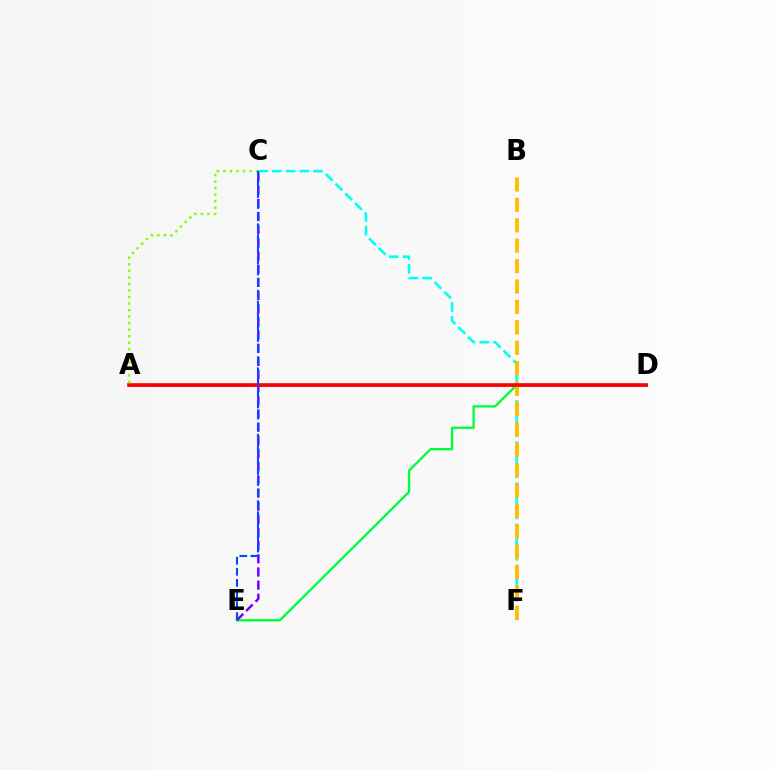{('C', 'F'): [{'color': '#00fff6', 'line_style': 'dashed', 'thickness': 1.86}], ('A', 'D'): [{'color': '#ff00cf', 'line_style': 'solid', 'thickness': 1.9}, {'color': '#ff0000', 'line_style': 'solid', 'thickness': 2.62}], ('D', 'E'): [{'color': '#00ff39', 'line_style': 'solid', 'thickness': 1.69}], ('B', 'F'): [{'color': '#ffbd00', 'line_style': 'dashed', 'thickness': 2.77}], ('C', 'E'): [{'color': '#7200ff', 'line_style': 'dashed', 'thickness': 1.79}, {'color': '#004bff', 'line_style': 'dashed', 'thickness': 1.51}], ('A', 'C'): [{'color': '#84ff00', 'line_style': 'dotted', 'thickness': 1.78}]}